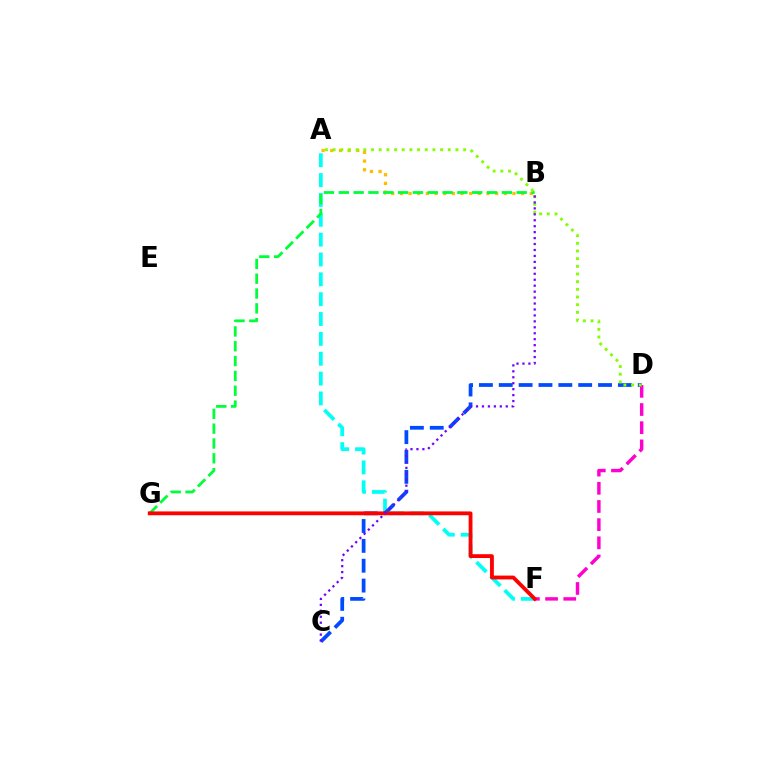{('A', 'B'): [{'color': '#ffbd00', 'line_style': 'dotted', 'thickness': 2.35}], ('A', 'F'): [{'color': '#00fff6', 'line_style': 'dashed', 'thickness': 2.7}], ('C', 'D'): [{'color': '#004bff', 'line_style': 'dashed', 'thickness': 2.7}], ('D', 'F'): [{'color': '#ff00cf', 'line_style': 'dashed', 'thickness': 2.47}], ('B', 'G'): [{'color': '#00ff39', 'line_style': 'dashed', 'thickness': 2.01}], ('F', 'G'): [{'color': '#ff0000', 'line_style': 'solid', 'thickness': 2.76}], ('A', 'D'): [{'color': '#84ff00', 'line_style': 'dotted', 'thickness': 2.09}], ('B', 'C'): [{'color': '#7200ff', 'line_style': 'dotted', 'thickness': 1.62}]}